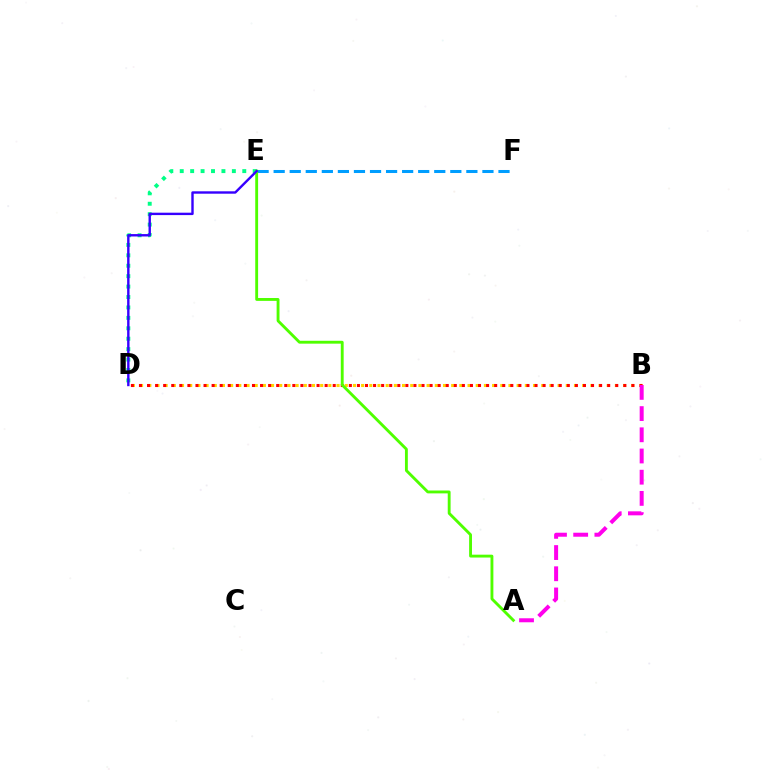{('B', 'D'): [{'color': '#ffd500', 'line_style': 'dotted', 'thickness': 2.22}, {'color': '#ff0000', 'line_style': 'dotted', 'thickness': 2.19}], ('D', 'E'): [{'color': '#00ff86', 'line_style': 'dotted', 'thickness': 2.83}, {'color': '#3700ff', 'line_style': 'solid', 'thickness': 1.73}], ('E', 'F'): [{'color': '#009eff', 'line_style': 'dashed', 'thickness': 2.18}], ('A', 'E'): [{'color': '#4fff00', 'line_style': 'solid', 'thickness': 2.06}], ('A', 'B'): [{'color': '#ff00ed', 'line_style': 'dashed', 'thickness': 2.88}]}